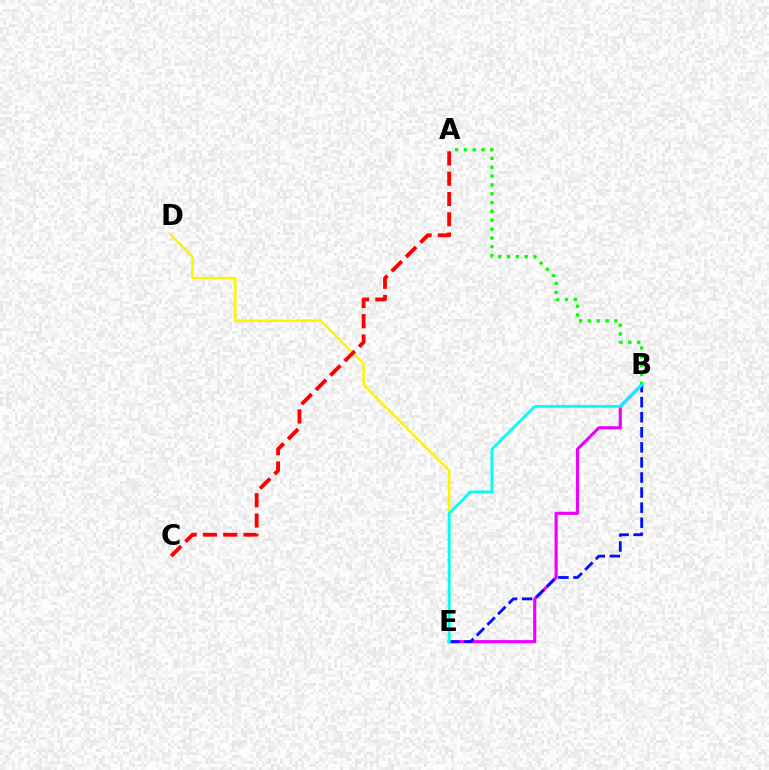{('D', 'E'): [{'color': '#fcf500', 'line_style': 'solid', 'thickness': 1.78}], ('B', 'E'): [{'color': '#ee00ff', 'line_style': 'solid', 'thickness': 2.25}, {'color': '#0010ff', 'line_style': 'dashed', 'thickness': 2.05}, {'color': '#00fff6', 'line_style': 'solid', 'thickness': 2.06}], ('A', 'B'): [{'color': '#08ff00', 'line_style': 'dotted', 'thickness': 2.4}], ('A', 'C'): [{'color': '#ff0000', 'line_style': 'dashed', 'thickness': 2.76}]}